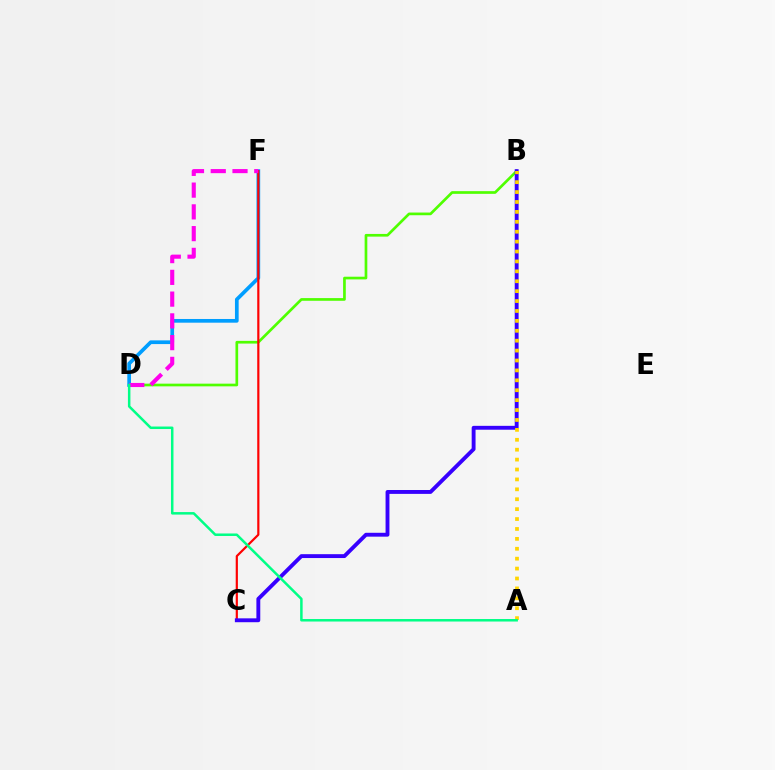{('B', 'D'): [{'color': '#4fff00', 'line_style': 'solid', 'thickness': 1.93}], ('D', 'F'): [{'color': '#009eff', 'line_style': 'solid', 'thickness': 2.66}, {'color': '#ff00ed', 'line_style': 'dashed', 'thickness': 2.96}], ('C', 'F'): [{'color': '#ff0000', 'line_style': 'solid', 'thickness': 1.57}], ('B', 'C'): [{'color': '#3700ff', 'line_style': 'solid', 'thickness': 2.79}], ('A', 'B'): [{'color': '#ffd500', 'line_style': 'dotted', 'thickness': 2.69}], ('A', 'D'): [{'color': '#00ff86', 'line_style': 'solid', 'thickness': 1.8}]}